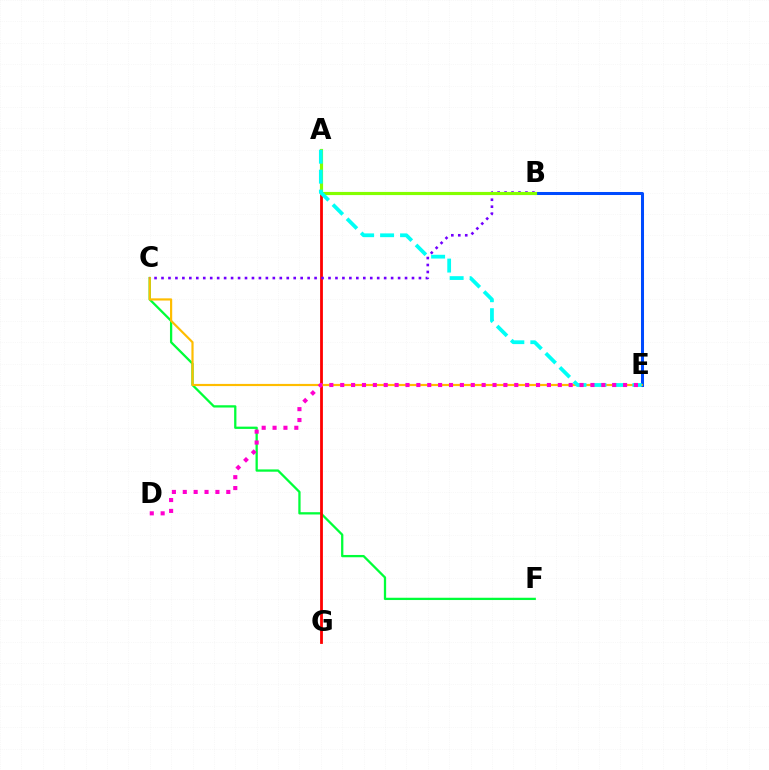{('C', 'F'): [{'color': '#00ff39', 'line_style': 'solid', 'thickness': 1.64}], ('A', 'G'): [{'color': '#ff0000', 'line_style': 'solid', 'thickness': 2.02}], ('B', 'E'): [{'color': '#004bff', 'line_style': 'solid', 'thickness': 2.18}], ('C', 'E'): [{'color': '#ffbd00', 'line_style': 'solid', 'thickness': 1.57}], ('B', 'C'): [{'color': '#7200ff', 'line_style': 'dotted', 'thickness': 1.89}], ('A', 'B'): [{'color': '#84ff00', 'line_style': 'solid', 'thickness': 2.26}], ('A', 'E'): [{'color': '#00fff6', 'line_style': 'dashed', 'thickness': 2.71}], ('D', 'E'): [{'color': '#ff00cf', 'line_style': 'dotted', 'thickness': 2.96}]}